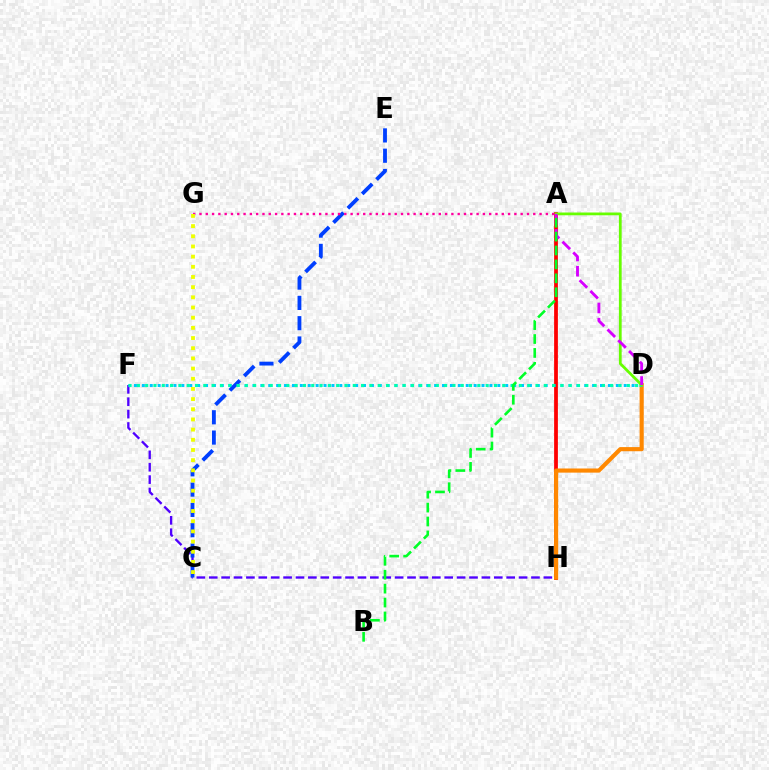{('F', 'H'): [{'color': '#4f00ff', 'line_style': 'dashed', 'thickness': 1.68}], ('A', 'H'): [{'color': '#ff0000', 'line_style': 'solid', 'thickness': 2.71}], ('D', 'H'): [{'color': '#ff8800', 'line_style': 'solid', 'thickness': 2.98}], ('D', 'F'): [{'color': '#00c7ff', 'line_style': 'dotted', 'thickness': 2.15}, {'color': '#00ffaf', 'line_style': 'dotted', 'thickness': 2.26}], ('C', 'E'): [{'color': '#003fff', 'line_style': 'dashed', 'thickness': 2.76}], ('A', 'G'): [{'color': '#ff00a0', 'line_style': 'dotted', 'thickness': 1.71}], ('C', 'G'): [{'color': '#eeff00', 'line_style': 'dotted', 'thickness': 2.76}], ('A', 'D'): [{'color': '#66ff00', 'line_style': 'solid', 'thickness': 1.99}, {'color': '#d600ff', 'line_style': 'dashed', 'thickness': 2.07}], ('A', 'B'): [{'color': '#00ff27', 'line_style': 'dashed', 'thickness': 1.89}]}